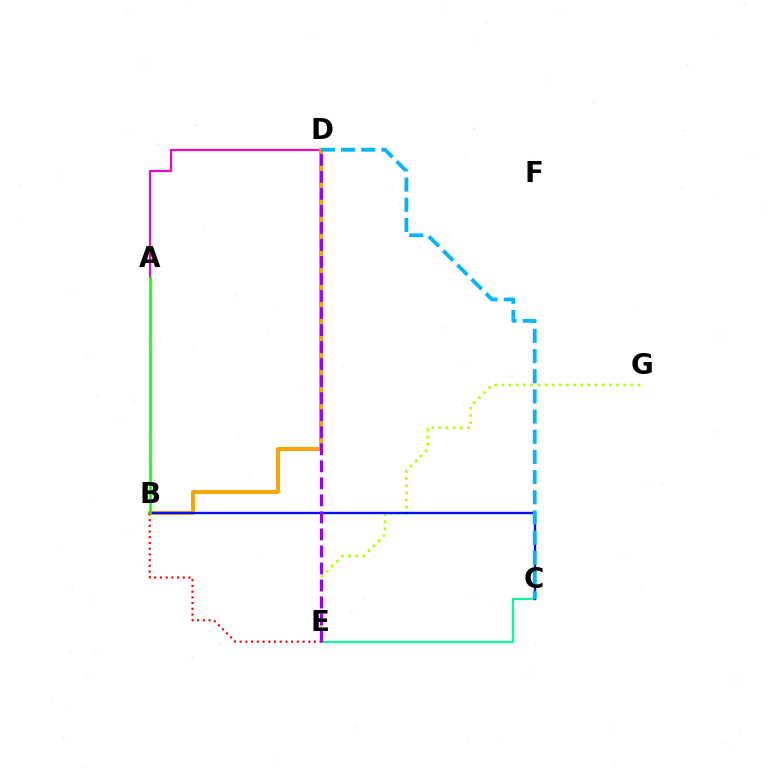{('A', 'D'): [{'color': '#ff00bd', 'line_style': 'solid', 'thickness': 1.56}], ('E', 'G'): [{'color': '#b3ff00', 'line_style': 'dotted', 'thickness': 1.95}], ('C', 'E'): [{'color': '#00ff9d', 'line_style': 'solid', 'thickness': 1.55}], ('B', 'D'): [{'color': '#ffa500', 'line_style': 'solid', 'thickness': 2.85}], ('B', 'E'): [{'color': '#ff0000', 'line_style': 'dotted', 'thickness': 1.55}], ('B', 'C'): [{'color': '#0010ff', 'line_style': 'solid', 'thickness': 1.7}], ('D', 'E'): [{'color': '#9b00ff', 'line_style': 'dashed', 'thickness': 2.31}], ('A', 'B'): [{'color': '#08ff00', 'line_style': 'solid', 'thickness': 1.87}], ('C', 'D'): [{'color': '#00b5ff', 'line_style': 'dashed', 'thickness': 2.74}]}